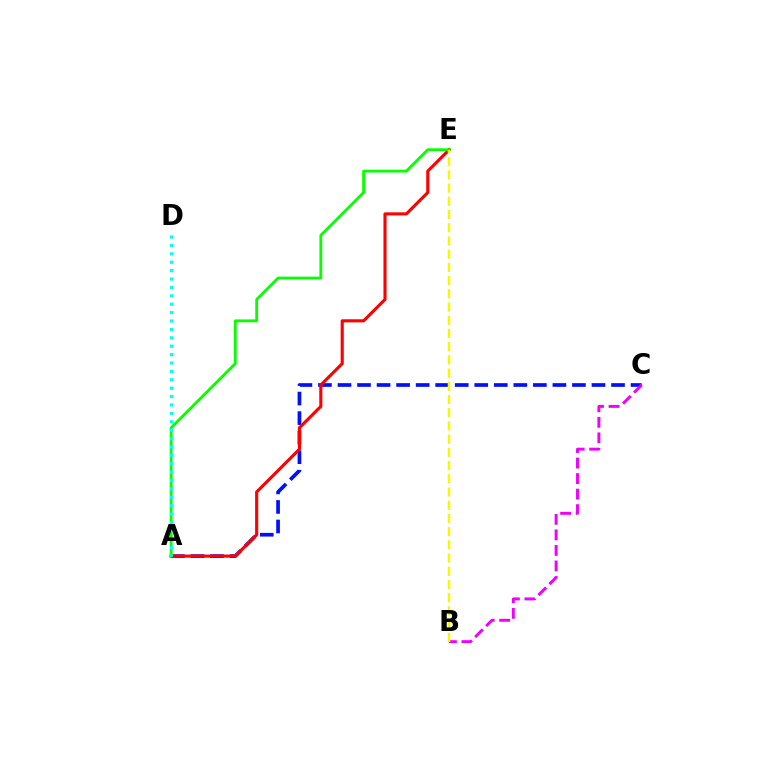{('A', 'C'): [{'color': '#0010ff', 'line_style': 'dashed', 'thickness': 2.65}], ('B', 'C'): [{'color': '#ee00ff', 'line_style': 'dashed', 'thickness': 2.11}], ('A', 'E'): [{'color': '#ff0000', 'line_style': 'solid', 'thickness': 2.24}, {'color': '#08ff00', 'line_style': 'solid', 'thickness': 2.03}], ('B', 'E'): [{'color': '#fcf500', 'line_style': 'dashed', 'thickness': 1.8}], ('A', 'D'): [{'color': '#00fff6', 'line_style': 'dotted', 'thickness': 2.28}]}